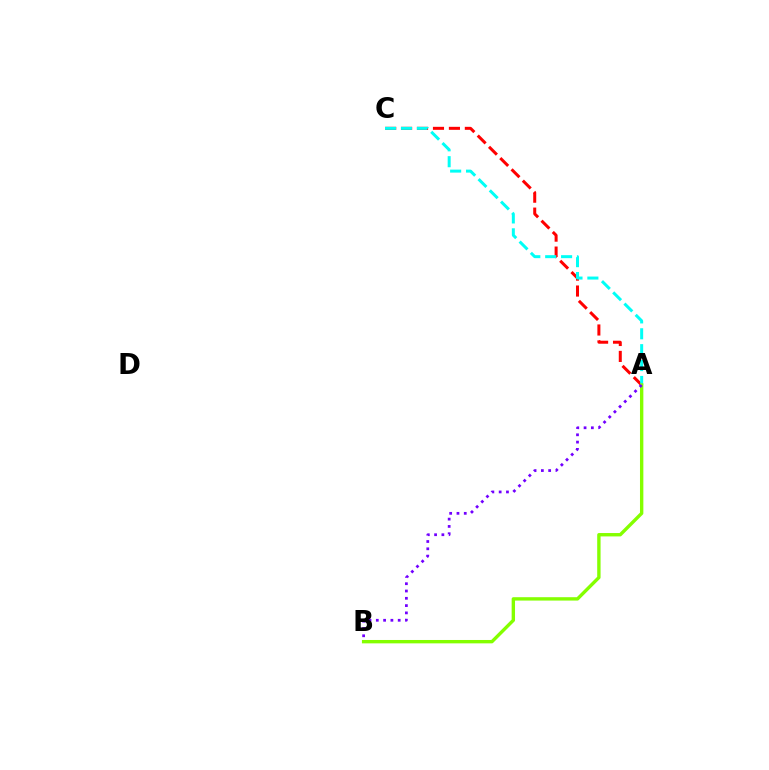{('A', 'C'): [{'color': '#ff0000', 'line_style': 'dashed', 'thickness': 2.17}, {'color': '#00fff6', 'line_style': 'dashed', 'thickness': 2.16}], ('A', 'B'): [{'color': '#84ff00', 'line_style': 'solid', 'thickness': 2.43}, {'color': '#7200ff', 'line_style': 'dotted', 'thickness': 1.98}]}